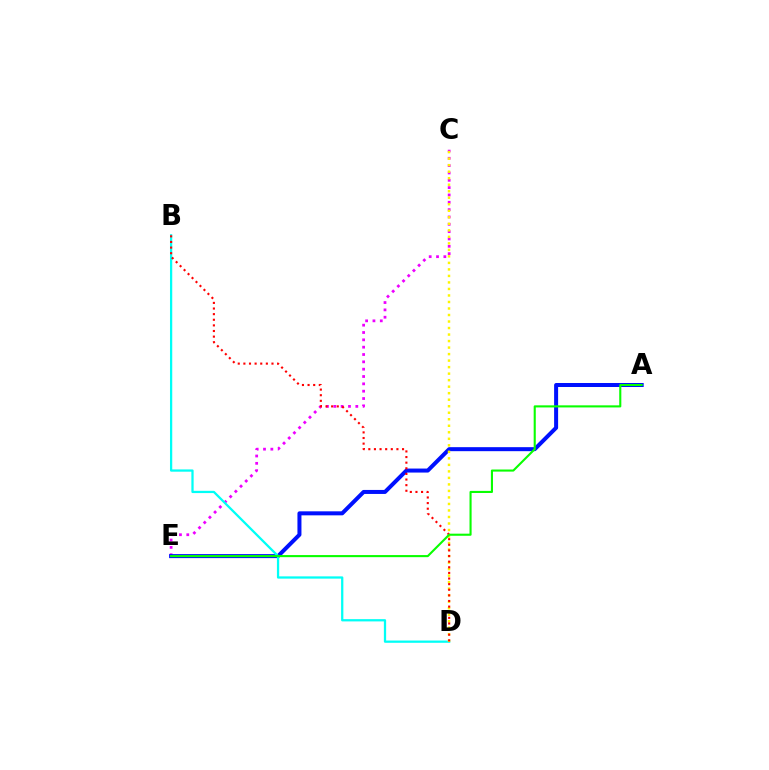{('C', 'E'): [{'color': '#ee00ff', 'line_style': 'dotted', 'thickness': 1.99}], ('A', 'E'): [{'color': '#0010ff', 'line_style': 'solid', 'thickness': 2.88}, {'color': '#08ff00', 'line_style': 'solid', 'thickness': 1.51}], ('B', 'D'): [{'color': '#00fff6', 'line_style': 'solid', 'thickness': 1.63}, {'color': '#ff0000', 'line_style': 'dotted', 'thickness': 1.53}], ('C', 'D'): [{'color': '#fcf500', 'line_style': 'dotted', 'thickness': 1.77}]}